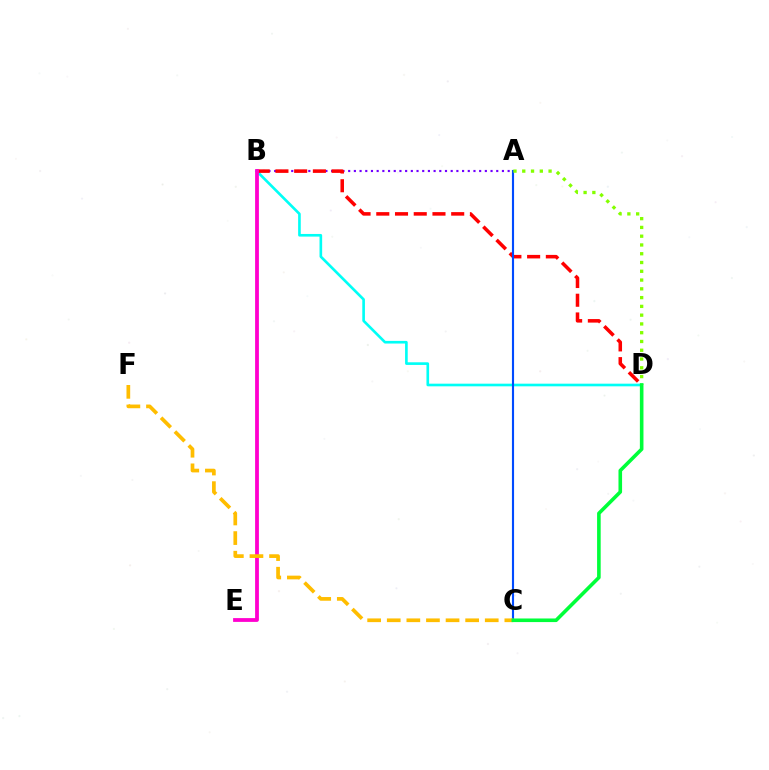{('B', 'D'): [{'color': '#00fff6', 'line_style': 'solid', 'thickness': 1.9}, {'color': '#ff0000', 'line_style': 'dashed', 'thickness': 2.54}], ('A', 'B'): [{'color': '#7200ff', 'line_style': 'dotted', 'thickness': 1.55}], ('A', 'C'): [{'color': '#004bff', 'line_style': 'solid', 'thickness': 1.54}], ('A', 'D'): [{'color': '#84ff00', 'line_style': 'dotted', 'thickness': 2.38}], ('B', 'E'): [{'color': '#ff00cf', 'line_style': 'solid', 'thickness': 2.73}], ('C', 'F'): [{'color': '#ffbd00', 'line_style': 'dashed', 'thickness': 2.66}], ('C', 'D'): [{'color': '#00ff39', 'line_style': 'solid', 'thickness': 2.59}]}